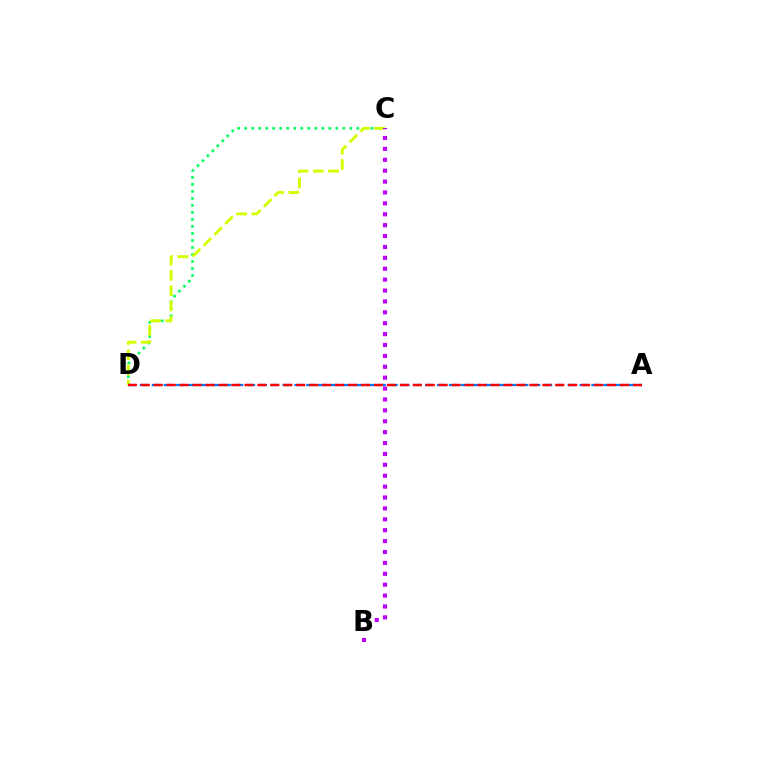{('C', 'D'): [{'color': '#00ff5c', 'line_style': 'dotted', 'thickness': 1.91}, {'color': '#d1ff00', 'line_style': 'dashed', 'thickness': 2.07}], ('A', 'D'): [{'color': '#0074ff', 'line_style': 'dashed', 'thickness': 1.61}, {'color': '#ff0000', 'line_style': 'dashed', 'thickness': 1.76}], ('B', 'C'): [{'color': '#b900ff', 'line_style': 'dotted', 'thickness': 2.96}]}